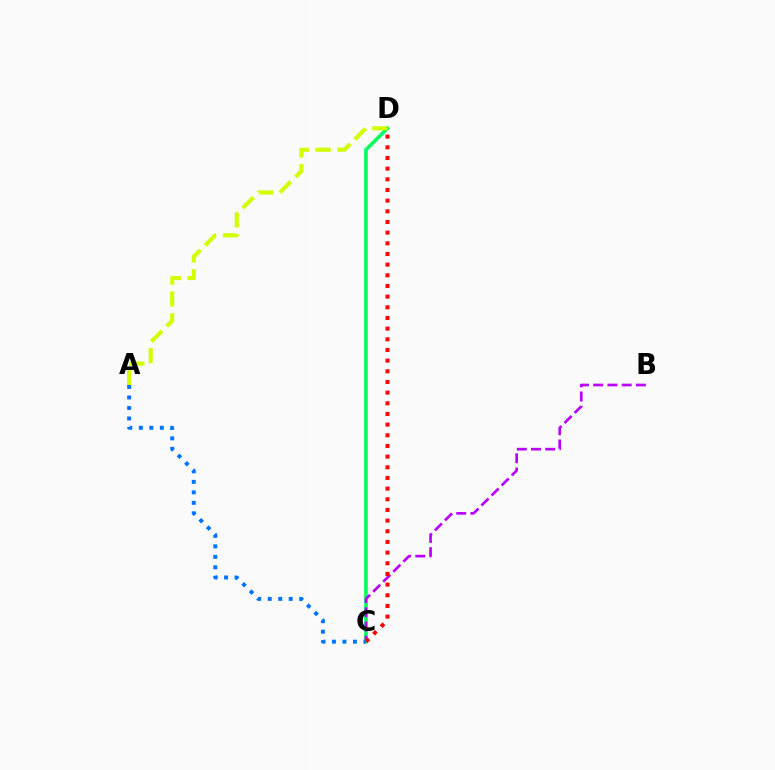{('C', 'D'): [{'color': '#00ff5c', 'line_style': 'solid', 'thickness': 2.58}, {'color': '#ff0000', 'line_style': 'dotted', 'thickness': 2.9}], ('B', 'C'): [{'color': '#b900ff', 'line_style': 'dashed', 'thickness': 1.93}], ('A', 'C'): [{'color': '#0074ff', 'line_style': 'dotted', 'thickness': 2.85}], ('A', 'D'): [{'color': '#d1ff00', 'line_style': 'dashed', 'thickness': 2.97}]}